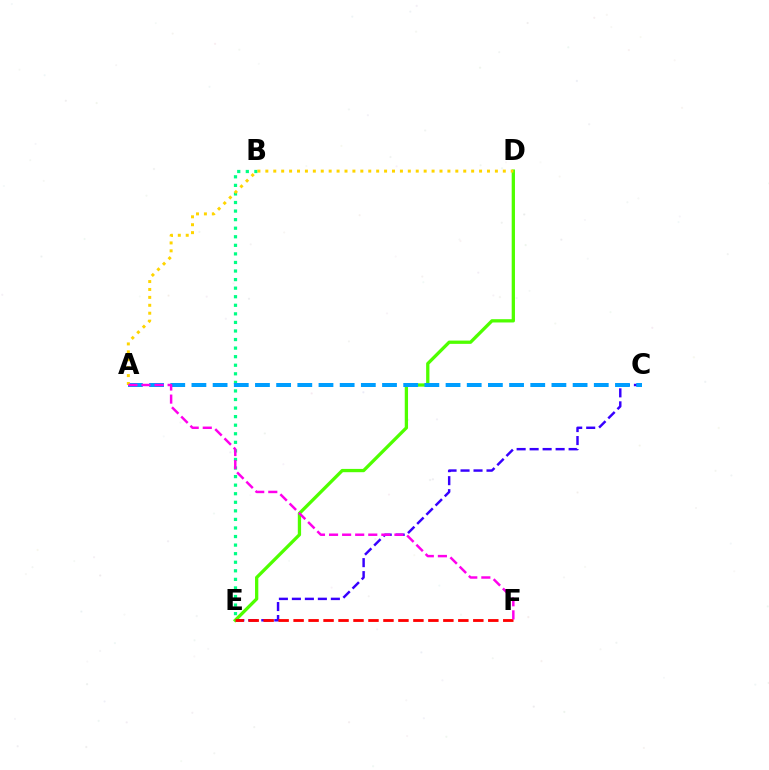{('C', 'E'): [{'color': '#3700ff', 'line_style': 'dashed', 'thickness': 1.77}], ('D', 'E'): [{'color': '#4fff00', 'line_style': 'solid', 'thickness': 2.37}], ('B', 'E'): [{'color': '#00ff86', 'line_style': 'dotted', 'thickness': 2.33}], ('A', 'C'): [{'color': '#009eff', 'line_style': 'dashed', 'thickness': 2.88}], ('E', 'F'): [{'color': '#ff0000', 'line_style': 'dashed', 'thickness': 2.03}], ('A', 'D'): [{'color': '#ffd500', 'line_style': 'dotted', 'thickness': 2.15}], ('A', 'F'): [{'color': '#ff00ed', 'line_style': 'dashed', 'thickness': 1.78}]}